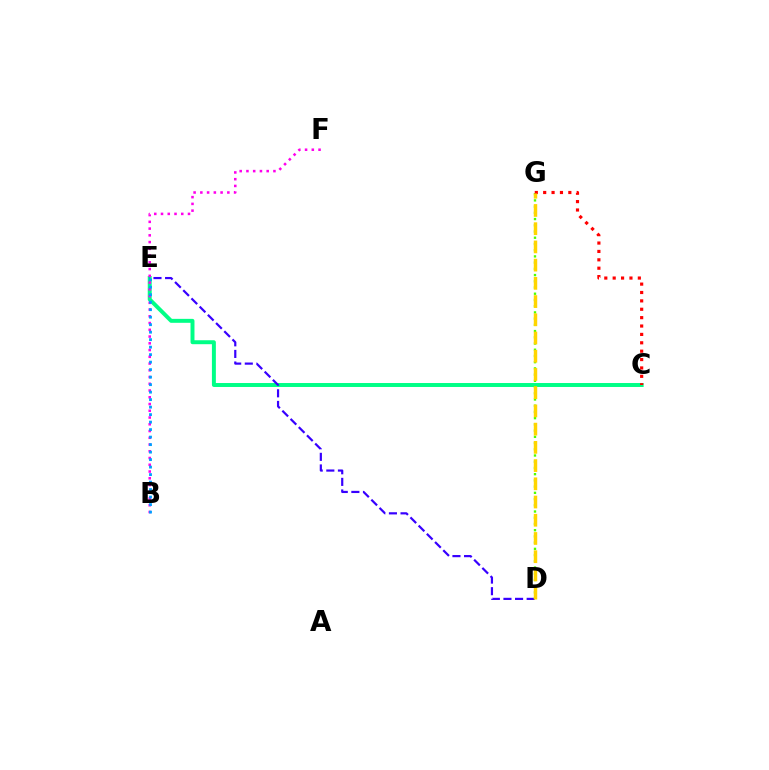{('C', 'E'): [{'color': '#00ff86', 'line_style': 'solid', 'thickness': 2.85}], ('B', 'F'): [{'color': '#ff00ed', 'line_style': 'dotted', 'thickness': 1.83}], ('B', 'E'): [{'color': '#009eff', 'line_style': 'dotted', 'thickness': 2.04}], ('D', 'E'): [{'color': '#3700ff', 'line_style': 'dashed', 'thickness': 1.58}], ('D', 'G'): [{'color': '#4fff00', 'line_style': 'dotted', 'thickness': 1.69}, {'color': '#ffd500', 'line_style': 'dashed', 'thickness': 2.48}], ('C', 'G'): [{'color': '#ff0000', 'line_style': 'dotted', 'thickness': 2.28}]}